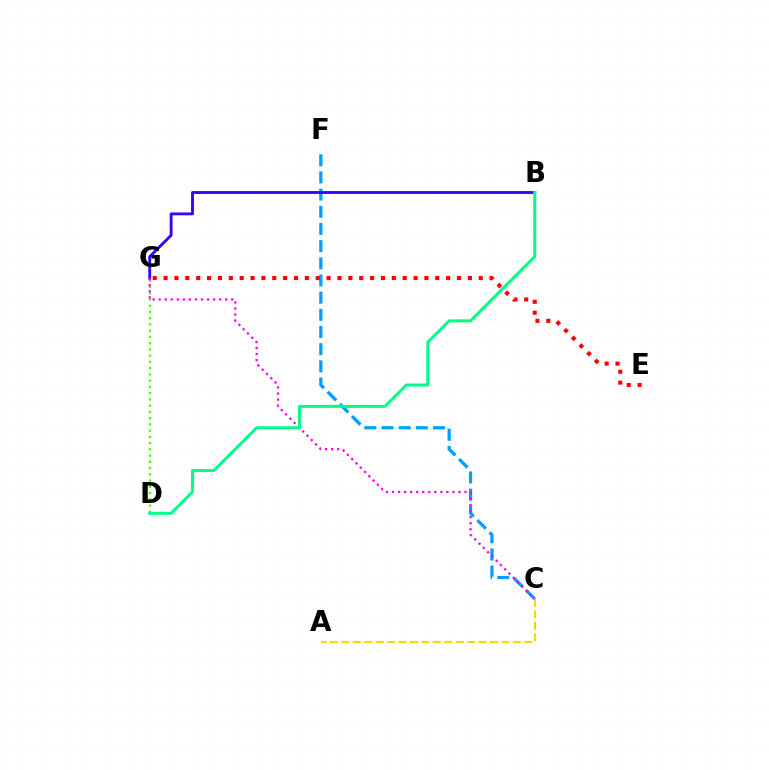{('D', 'G'): [{'color': '#4fff00', 'line_style': 'dotted', 'thickness': 1.7}], ('C', 'F'): [{'color': '#009eff', 'line_style': 'dashed', 'thickness': 2.33}], ('B', 'G'): [{'color': '#3700ff', 'line_style': 'solid', 'thickness': 2.06}], ('C', 'G'): [{'color': '#ff00ed', 'line_style': 'dotted', 'thickness': 1.64}], ('E', 'G'): [{'color': '#ff0000', 'line_style': 'dotted', 'thickness': 2.95}], ('B', 'D'): [{'color': '#00ff86', 'line_style': 'solid', 'thickness': 2.16}], ('A', 'C'): [{'color': '#ffd500', 'line_style': 'dashed', 'thickness': 1.55}]}